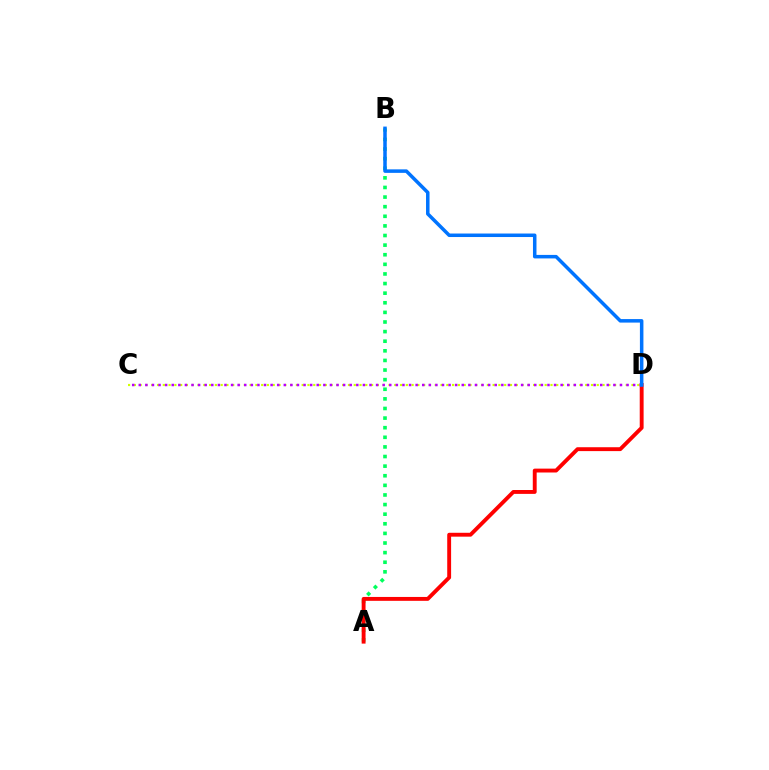{('C', 'D'): [{'color': '#d1ff00', 'line_style': 'dotted', 'thickness': 1.57}, {'color': '#b900ff', 'line_style': 'dotted', 'thickness': 1.79}], ('A', 'B'): [{'color': '#00ff5c', 'line_style': 'dotted', 'thickness': 2.61}], ('A', 'D'): [{'color': '#ff0000', 'line_style': 'solid', 'thickness': 2.79}], ('B', 'D'): [{'color': '#0074ff', 'line_style': 'solid', 'thickness': 2.53}]}